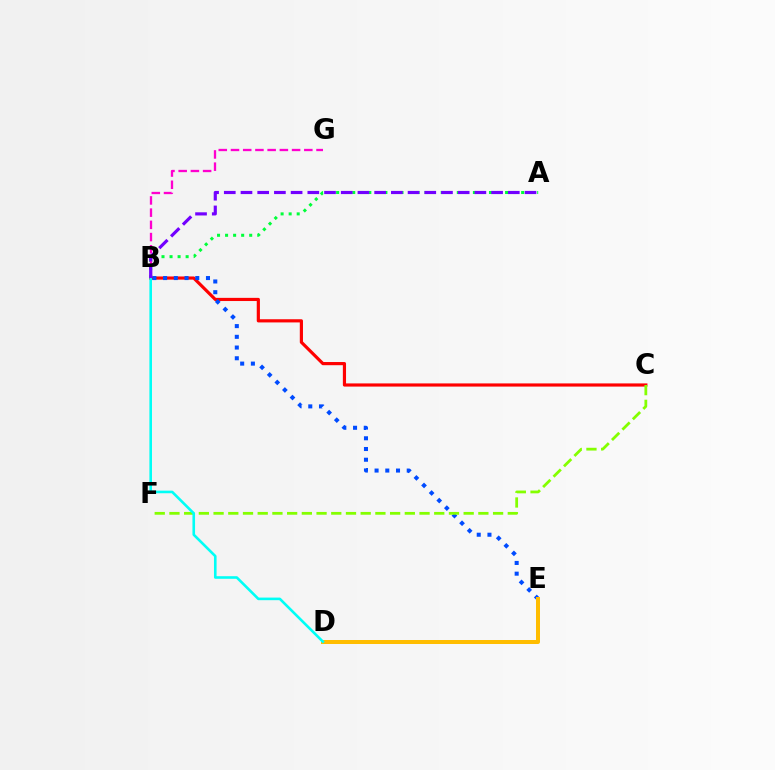{('A', 'B'): [{'color': '#00ff39', 'line_style': 'dotted', 'thickness': 2.19}, {'color': '#7200ff', 'line_style': 'dashed', 'thickness': 2.27}], ('B', 'C'): [{'color': '#ff0000', 'line_style': 'solid', 'thickness': 2.29}], ('B', 'G'): [{'color': '#ff00cf', 'line_style': 'dashed', 'thickness': 1.66}], ('B', 'E'): [{'color': '#004bff', 'line_style': 'dotted', 'thickness': 2.91}], ('C', 'F'): [{'color': '#84ff00', 'line_style': 'dashed', 'thickness': 2.0}], ('D', 'E'): [{'color': '#ffbd00', 'line_style': 'solid', 'thickness': 2.88}], ('B', 'D'): [{'color': '#00fff6', 'line_style': 'solid', 'thickness': 1.88}]}